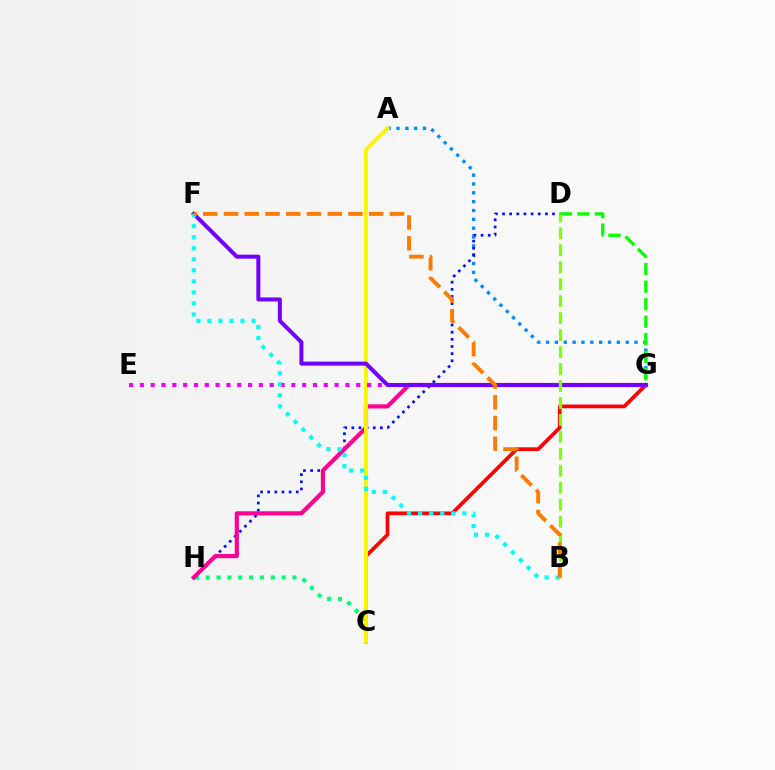{('C', 'G'): [{'color': '#ff0000', 'line_style': 'solid', 'thickness': 2.68}], ('A', 'G'): [{'color': '#008cff', 'line_style': 'dotted', 'thickness': 2.4}], ('D', 'H'): [{'color': '#0010ff', 'line_style': 'dotted', 'thickness': 1.94}], ('D', 'G'): [{'color': '#08ff00', 'line_style': 'dashed', 'thickness': 2.38}], ('C', 'H'): [{'color': '#00ff74', 'line_style': 'dotted', 'thickness': 2.95}], ('G', 'H'): [{'color': '#ff0094', 'line_style': 'solid', 'thickness': 3.0}], ('A', 'C'): [{'color': '#fcf500', 'line_style': 'solid', 'thickness': 2.81}], ('E', 'G'): [{'color': '#ee00ff', 'line_style': 'dotted', 'thickness': 2.94}], ('F', 'G'): [{'color': '#7200ff', 'line_style': 'solid', 'thickness': 2.89}], ('B', 'D'): [{'color': '#84ff00', 'line_style': 'dashed', 'thickness': 2.3}], ('B', 'F'): [{'color': '#00fff6', 'line_style': 'dotted', 'thickness': 3.0}, {'color': '#ff7c00', 'line_style': 'dashed', 'thickness': 2.82}]}